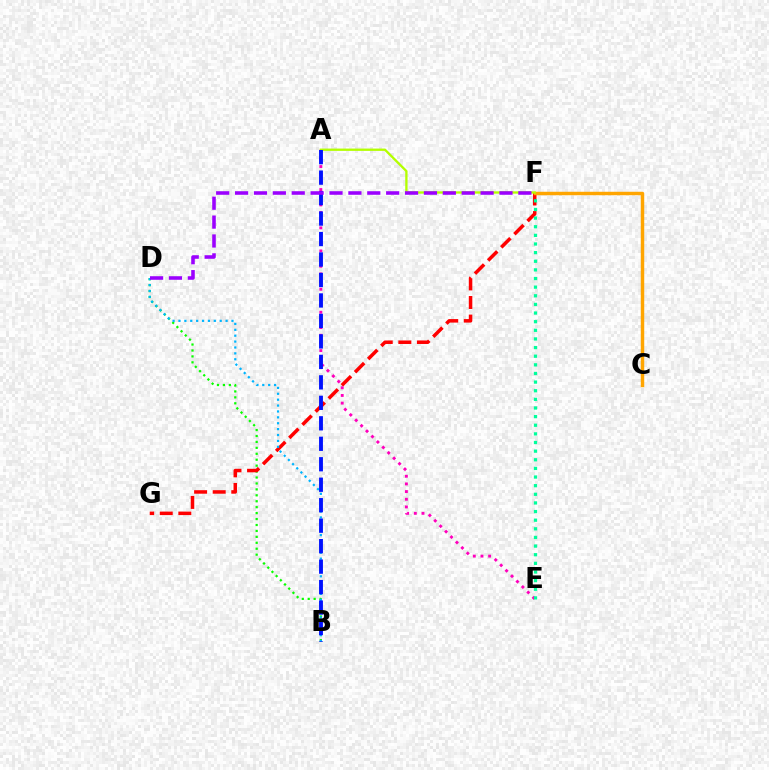{('B', 'D'): [{'color': '#08ff00', 'line_style': 'dotted', 'thickness': 1.61}, {'color': '#00b5ff', 'line_style': 'dotted', 'thickness': 1.6}], ('F', 'G'): [{'color': '#ff0000', 'line_style': 'dashed', 'thickness': 2.52}], ('A', 'E'): [{'color': '#ff00bd', 'line_style': 'dotted', 'thickness': 2.08}], ('E', 'F'): [{'color': '#00ff9d', 'line_style': 'dotted', 'thickness': 2.35}], ('C', 'F'): [{'color': '#ffa500', 'line_style': 'solid', 'thickness': 2.49}], ('A', 'F'): [{'color': '#b3ff00', 'line_style': 'solid', 'thickness': 1.67}], ('A', 'B'): [{'color': '#0010ff', 'line_style': 'dashed', 'thickness': 2.78}], ('D', 'F'): [{'color': '#9b00ff', 'line_style': 'dashed', 'thickness': 2.57}]}